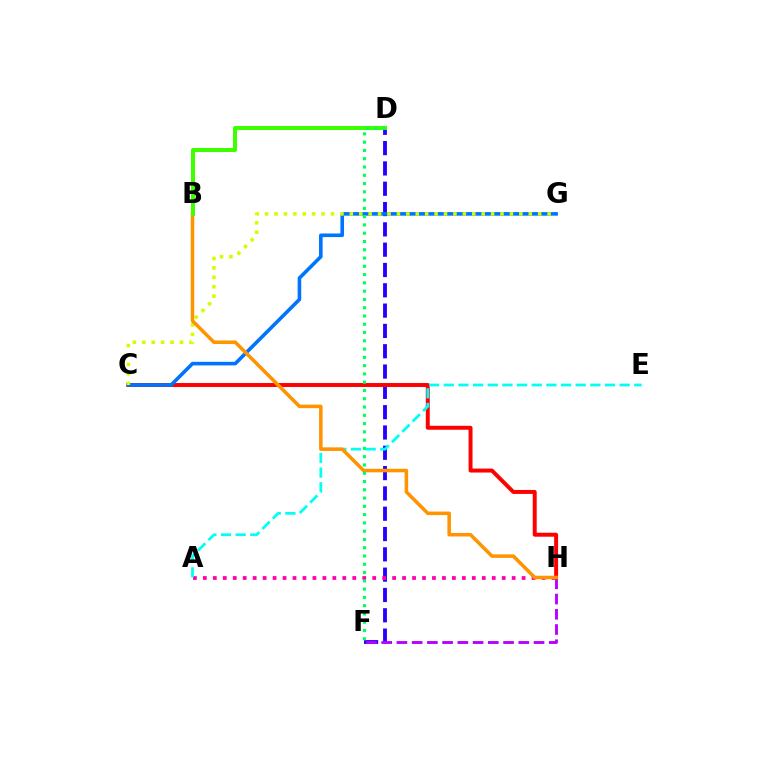{('D', 'F'): [{'color': '#2500ff', 'line_style': 'dashed', 'thickness': 2.76}, {'color': '#00ff5c', 'line_style': 'dotted', 'thickness': 2.25}], ('A', 'H'): [{'color': '#ff00ac', 'line_style': 'dotted', 'thickness': 2.71}], ('F', 'H'): [{'color': '#b900ff', 'line_style': 'dashed', 'thickness': 2.07}], ('C', 'H'): [{'color': '#ff0000', 'line_style': 'solid', 'thickness': 2.85}], ('C', 'G'): [{'color': '#0074ff', 'line_style': 'solid', 'thickness': 2.59}, {'color': '#d1ff00', 'line_style': 'dotted', 'thickness': 2.56}], ('A', 'E'): [{'color': '#00fff6', 'line_style': 'dashed', 'thickness': 1.99}], ('B', 'H'): [{'color': '#ff9400', 'line_style': 'solid', 'thickness': 2.55}], ('B', 'D'): [{'color': '#3dff00', 'line_style': 'solid', 'thickness': 2.89}]}